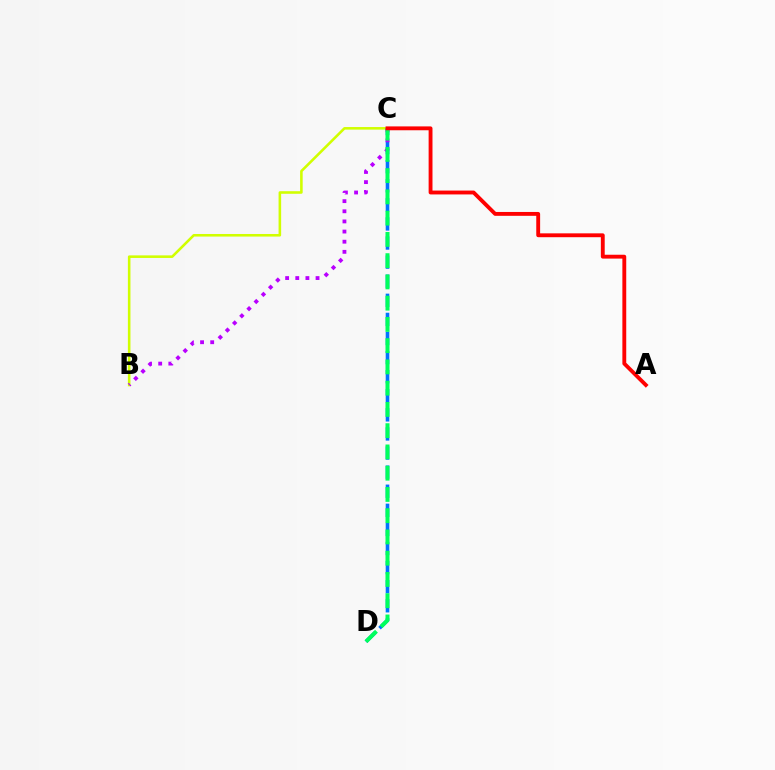{('B', 'C'): [{'color': '#d1ff00', 'line_style': 'solid', 'thickness': 1.86}, {'color': '#b900ff', 'line_style': 'dotted', 'thickness': 2.75}], ('C', 'D'): [{'color': '#0074ff', 'line_style': 'dashed', 'thickness': 2.59}, {'color': '#00ff5c', 'line_style': 'dashed', 'thickness': 2.89}], ('A', 'C'): [{'color': '#ff0000', 'line_style': 'solid', 'thickness': 2.78}]}